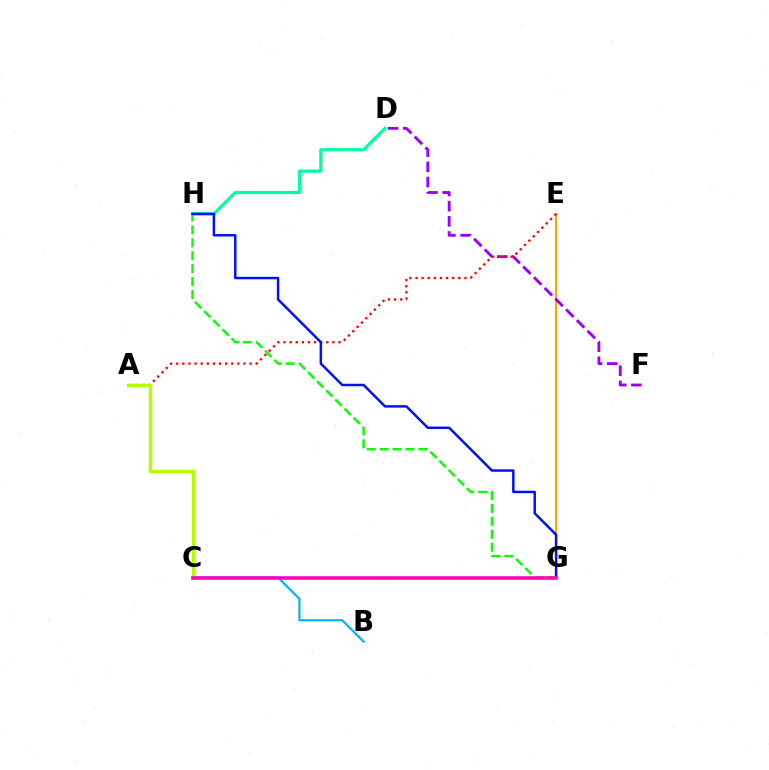{('E', 'G'): [{'color': '#ffa500', 'line_style': 'solid', 'thickness': 1.54}], ('D', 'F'): [{'color': '#9b00ff', 'line_style': 'dashed', 'thickness': 2.06}], ('G', 'H'): [{'color': '#08ff00', 'line_style': 'dashed', 'thickness': 1.75}, {'color': '#0010ff', 'line_style': 'solid', 'thickness': 1.78}], ('A', 'E'): [{'color': '#ff0000', 'line_style': 'dotted', 'thickness': 1.66}], ('D', 'H'): [{'color': '#00ff9d', 'line_style': 'solid', 'thickness': 2.31}], ('B', 'C'): [{'color': '#00b5ff', 'line_style': 'solid', 'thickness': 1.62}], ('A', 'C'): [{'color': '#b3ff00', 'line_style': 'solid', 'thickness': 2.49}], ('C', 'G'): [{'color': '#ff00bd', 'line_style': 'solid', 'thickness': 2.57}]}